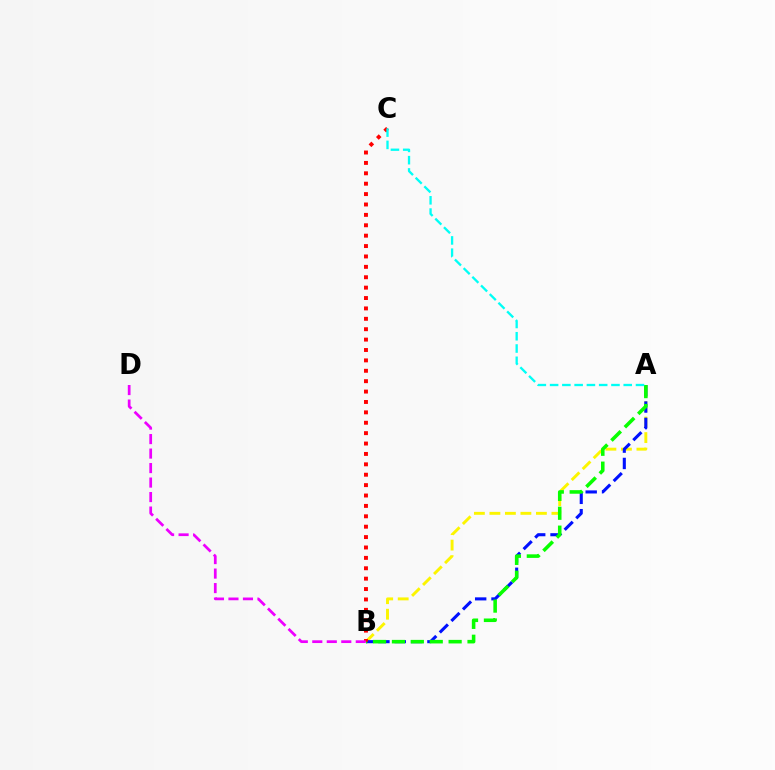{('A', 'B'): [{'color': '#fcf500', 'line_style': 'dashed', 'thickness': 2.11}, {'color': '#0010ff', 'line_style': 'dashed', 'thickness': 2.22}, {'color': '#08ff00', 'line_style': 'dashed', 'thickness': 2.57}], ('B', 'C'): [{'color': '#ff0000', 'line_style': 'dotted', 'thickness': 2.82}], ('A', 'C'): [{'color': '#00fff6', 'line_style': 'dashed', 'thickness': 1.67}], ('B', 'D'): [{'color': '#ee00ff', 'line_style': 'dashed', 'thickness': 1.97}]}